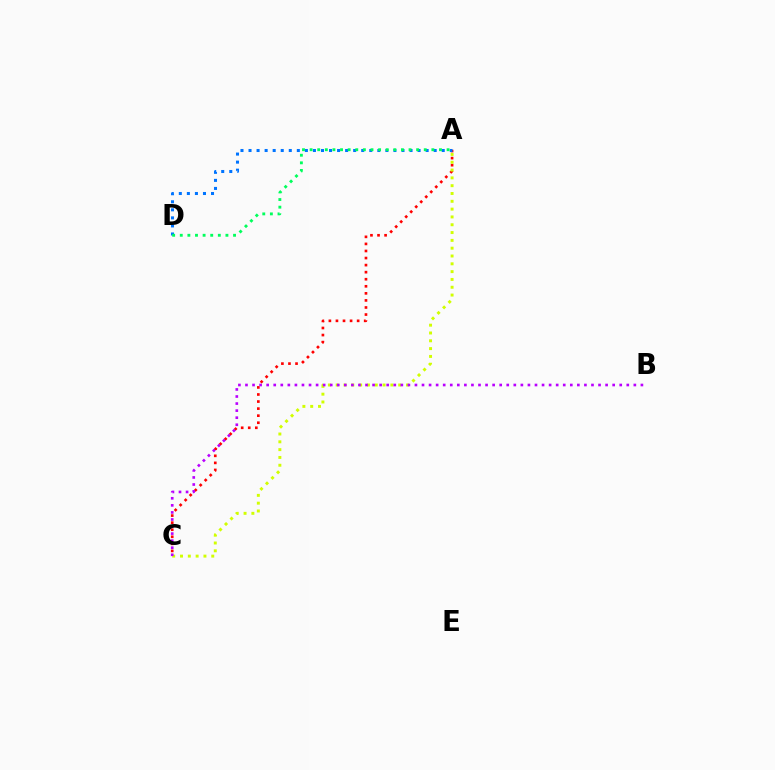{('A', 'C'): [{'color': '#ff0000', 'line_style': 'dotted', 'thickness': 1.92}, {'color': '#d1ff00', 'line_style': 'dotted', 'thickness': 2.12}], ('B', 'C'): [{'color': '#b900ff', 'line_style': 'dotted', 'thickness': 1.92}], ('A', 'D'): [{'color': '#0074ff', 'line_style': 'dotted', 'thickness': 2.19}, {'color': '#00ff5c', 'line_style': 'dotted', 'thickness': 2.07}]}